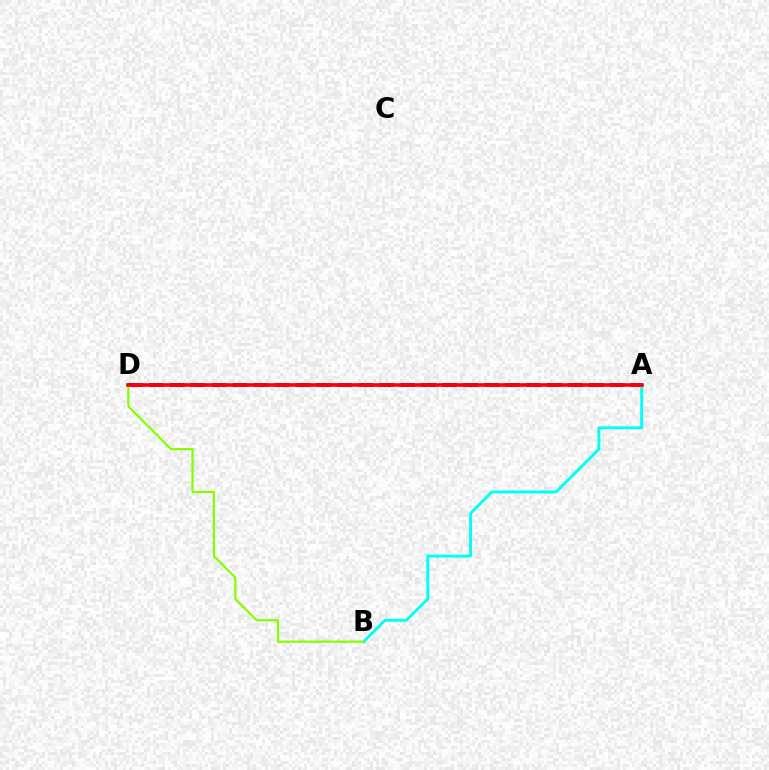{('A', 'D'): [{'color': '#7200ff', 'line_style': 'dashed', 'thickness': 2.85}, {'color': '#ff0000', 'line_style': 'solid', 'thickness': 2.6}], ('A', 'B'): [{'color': '#00fff6', 'line_style': 'solid', 'thickness': 2.08}], ('B', 'D'): [{'color': '#84ff00', 'line_style': 'solid', 'thickness': 1.59}]}